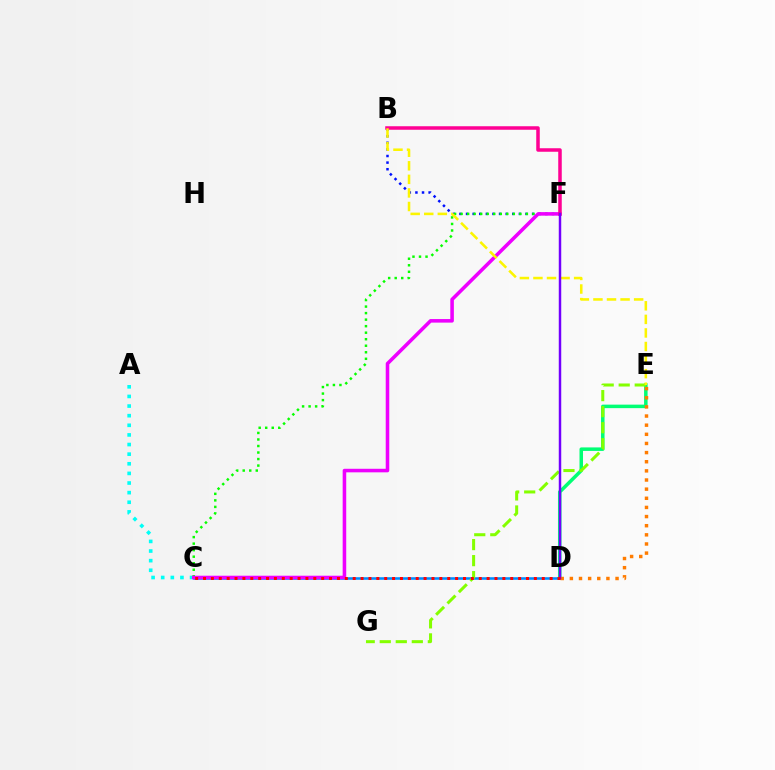{('A', 'C'): [{'color': '#00fff6', 'line_style': 'dotted', 'thickness': 2.61}], ('B', 'F'): [{'color': '#0010ff', 'line_style': 'dotted', 'thickness': 1.79}, {'color': '#ff0094', 'line_style': 'solid', 'thickness': 2.53}], ('D', 'E'): [{'color': '#00ff74', 'line_style': 'solid', 'thickness': 2.53}, {'color': '#ff7c00', 'line_style': 'dotted', 'thickness': 2.48}], ('C', 'F'): [{'color': '#08ff00', 'line_style': 'dotted', 'thickness': 1.77}, {'color': '#ee00ff', 'line_style': 'solid', 'thickness': 2.56}], ('C', 'D'): [{'color': '#008cff', 'line_style': 'solid', 'thickness': 1.86}, {'color': '#ff0000', 'line_style': 'dotted', 'thickness': 2.14}], ('E', 'G'): [{'color': '#84ff00', 'line_style': 'dashed', 'thickness': 2.18}], ('B', 'E'): [{'color': '#fcf500', 'line_style': 'dashed', 'thickness': 1.84}], ('D', 'F'): [{'color': '#7200ff', 'line_style': 'solid', 'thickness': 1.78}]}